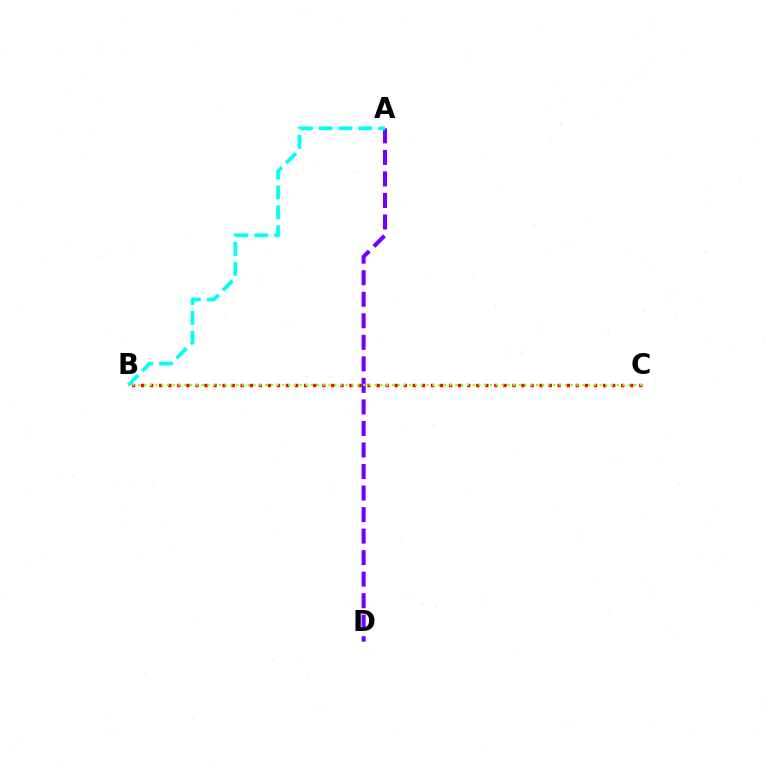{('B', 'C'): [{'color': '#ff0000', 'line_style': 'dotted', 'thickness': 2.46}, {'color': '#84ff00', 'line_style': 'dotted', 'thickness': 1.57}], ('A', 'D'): [{'color': '#7200ff', 'line_style': 'dashed', 'thickness': 2.93}], ('A', 'B'): [{'color': '#00fff6', 'line_style': 'dashed', 'thickness': 2.7}]}